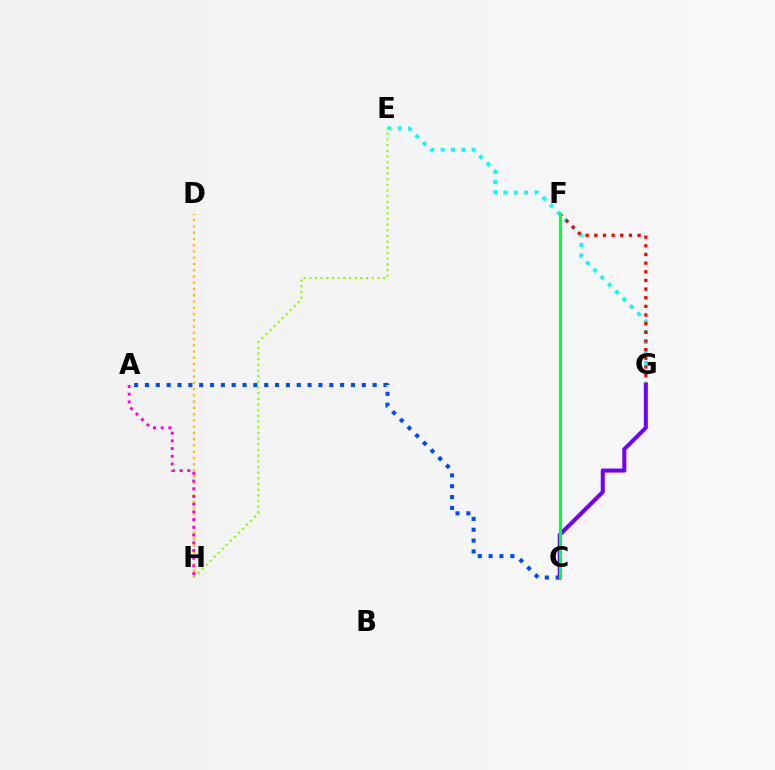{('D', 'H'): [{'color': '#ffbd00', 'line_style': 'dotted', 'thickness': 1.7}], ('E', 'G'): [{'color': '#00fff6', 'line_style': 'dotted', 'thickness': 2.81}], ('A', 'C'): [{'color': '#004bff', 'line_style': 'dotted', 'thickness': 2.95}], ('A', 'H'): [{'color': '#ff00cf', 'line_style': 'dotted', 'thickness': 2.1}], ('F', 'G'): [{'color': '#ff0000', 'line_style': 'dotted', 'thickness': 2.35}], ('C', 'G'): [{'color': '#7200ff', 'line_style': 'solid', 'thickness': 2.91}], ('E', 'H'): [{'color': '#84ff00', 'line_style': 'dotted', 'thickness': 1.54}], ('C', 'F'): [{'color': '#00ff39', 'line_style': 'solid', 'thickness': 2.19}]}